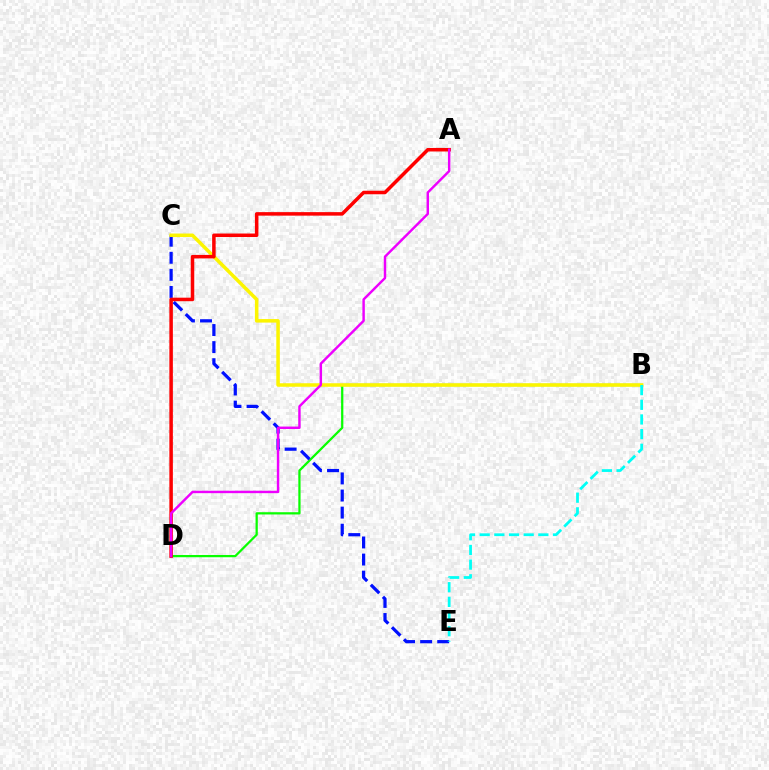{('B', 'D'): [{'color': '#08ff00', 'line_style': 'solid', 'thickness': 1.62}], ('C', 'E'): [{'color': '#0010ff', 'line_style': 'dashed', 'thickness': 2.32}], ('B', 'C'): [{'color': '#fcf500', 'line_style': 'solid', 'thickness': 2.53}], ('A', 'D'): [{'color': '#ff0000', 'line_style': 'solid', 'thickness': 2.53}, {'color': '#ee00ff', 'line_style': 'solid', 'thickness': 1.76}], ('B', 'E'): [{'color': '#00fff6', 'line_style': 'dashed', 'thickness': 1.99}]}